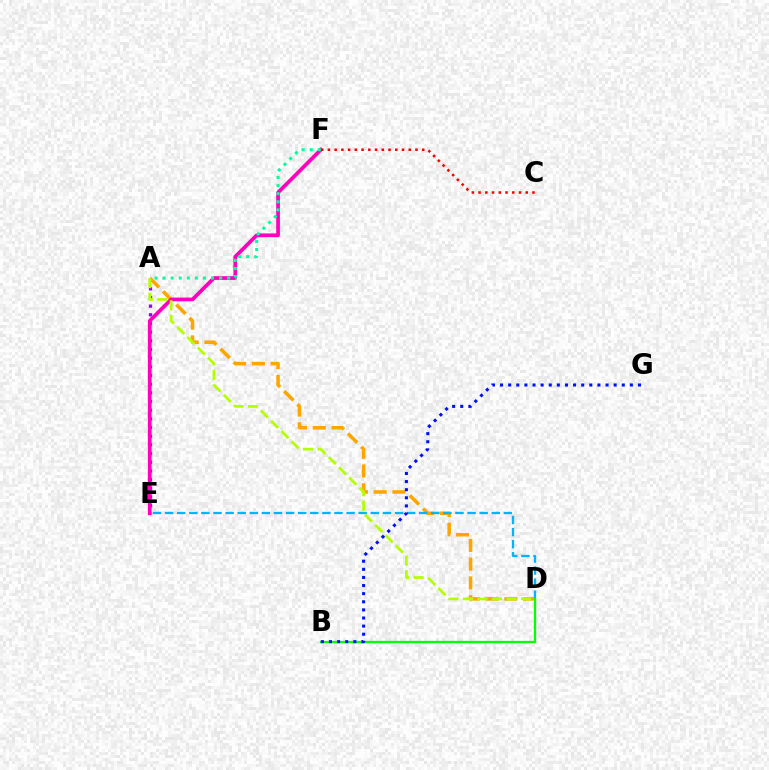{('A', 'E'): [{'color': '#9b00ff', 'line_style': 'dotted', 'thickness': 2.36}], ('A', 'D'): [{'color': '#ffa500', 'line_style': 'dashed', 'thickness': 2.55}, {'color': '#b3ff00', 'line_style': 'dashed', 'thickness': 1.97}], ('D', 'E'): [{'color': '#00b5ff', 'line_style': 'dashed', 'thickness': 1.64}], ('B', 'D'): [{'color': '#08ff00', 'line_style': 'solid', 'thickness': 1.67}], ('E', 'F'): [{'color': '#ff00bd', 'line_style': 'solid', 'thickness': 2.69}], ('A', 'F'): [{'color': '#00ff9d', 'line_style': 'dotted', 'thickness': 2.19}], ('C', 'F'): [{'color': '#ff0000', 'line_style': 'dotted', 'thickness': 1.83}], ('B', 'G'): [{'color': '#0010ff', 'line_style': 'dotted', 'thickness': 2.2}]}